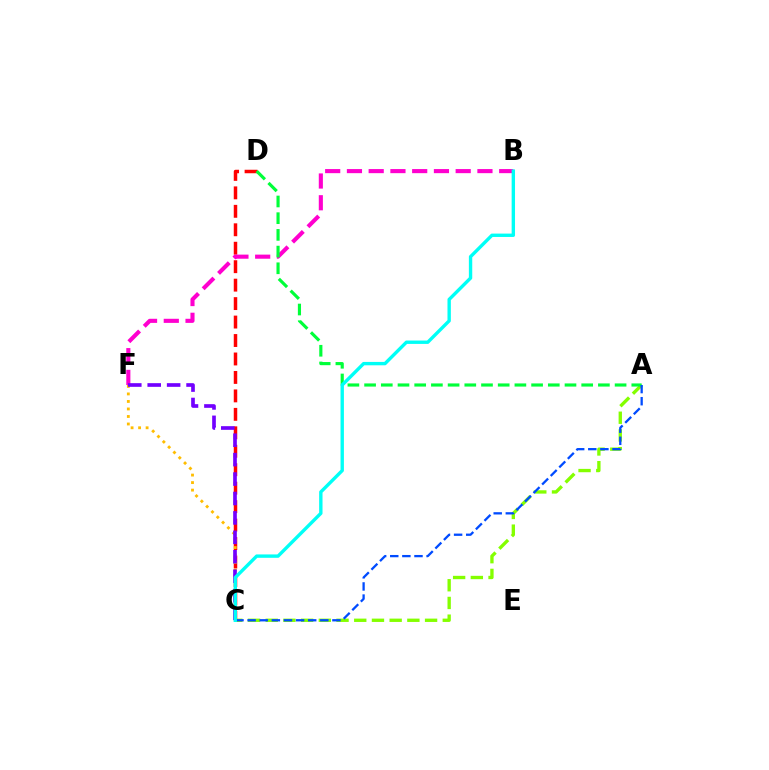{('C', 'D'): [{'color': '#ff0000', 'line_style': 'dashed', 'thickness': 2.51}], ('C', 'F'): [{'color': '#ffbd00', 'line_style': 'dotted', 'thickness': 2.04}, {'color': '#7200ff', 'line_style': 'dashed', 'thickness': 2.64}], ('B', 'F'): [{'color': '#ff00cf', 'line_style': 'dashed', 'thickness': 2.95}], ('A', 'C'): [{'color': '#84ff00', 'line_style': 'dashed', 'thickness': 2.41}, {'color': '#004bff', 'line_style': 'dashed', 'thickness': 1.65}], ('A', 'D'): [{'color': '#00ff39', 'line_style': 'dashed', 'thickness': 2.27}], ('B', 'C'): [{'color': '#00fff6', 'line_style': 'solid', 'thickness': 2.43}]}